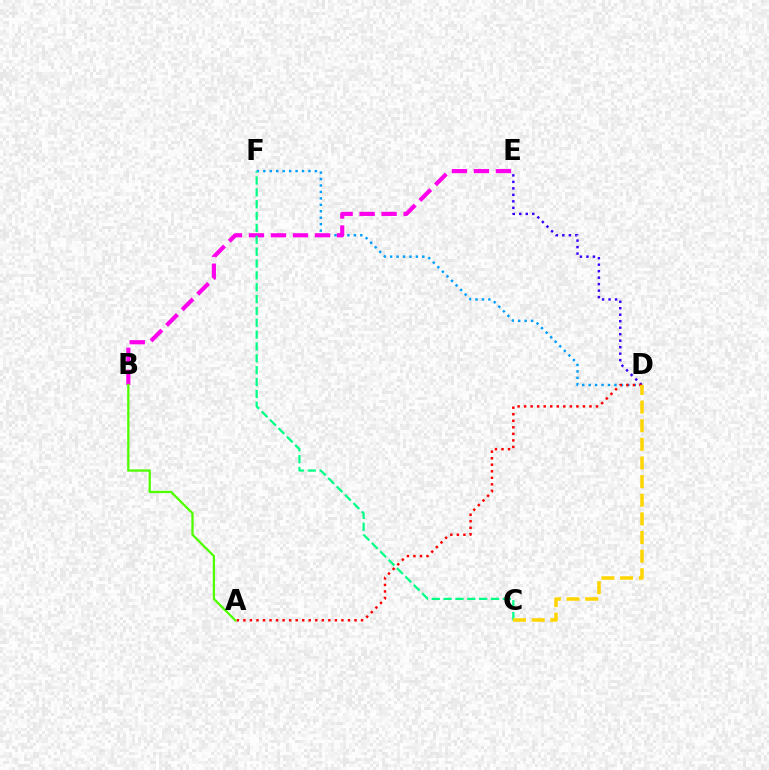{('D', 'F'): [{'color': '#009eff', 'line_style': 'dotted', 'thickness': 1.75}], ('B', 'E'): [{'color': '#ff00ed', 'line_style': 'dashed', 'thickness': 2.99}], ('D', 'E'): [{'color': '#3700ff', 'line_style': 'dotted', 'thickness': 1.76}], ('A', 'D'): [{'color': '#ff0000', 'line_style': 'dotted', 'thickness': 1.78}], ('C', 'F'): [{'color': '#00ff86', 'line_style': 'dashed', 'thickness': 1.61}], ('A', 'B'): [{'color': '#4fff00', 'line_style': 'solid', 'thickness': 1.65}], ('C', 'D'): [{'color': '#ffd500', 'line_style': 'dashed', 'thickness': 2.53}]}